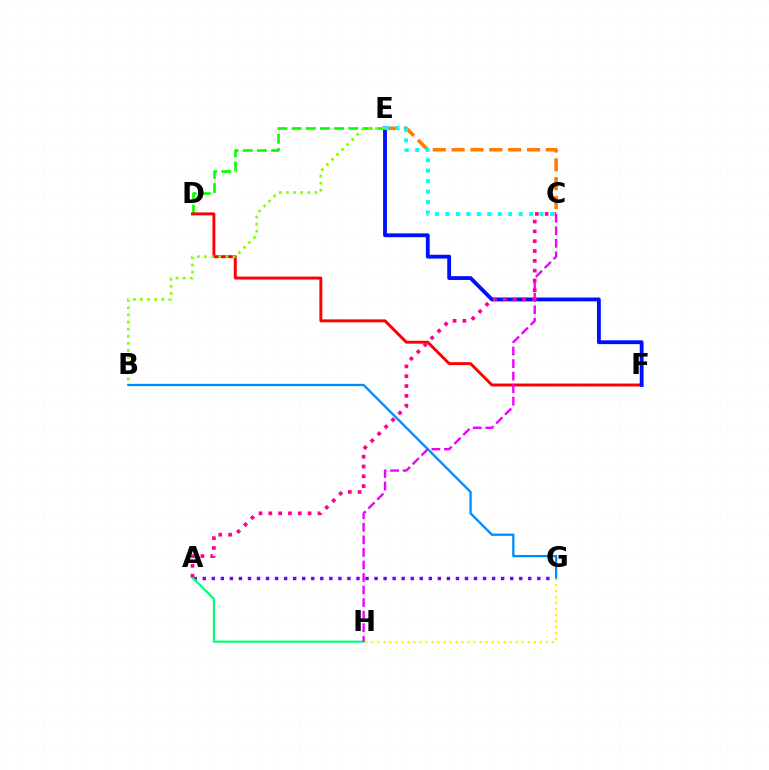{('D', 'E'): [{'color': '#08ff00', 'line_style': 'dashed', 'thickness': 1.92}], ('D', 'F'): [{'color': '#ff0000', 'line_style': 'solid', 'thickness': 2.11}], ('C', 'E'): [{'color': '#ff7c00', 'line_style': 'dashed', 'thickness': 2.56}, {'color': '#00fff6', 'line_style': 'dotted', 'thickness': 2.84}], ('A', 'G'): [{'color': '#7200ff', 'line_style': 'dotted', 'thickness': 2.46}], ('E', 'F'): [{'color': '#0010ff', 'line_style': 'solid', 'thickness': 2.76}], ('G', 'H'): [{'color': '#fcf500', 'line_style': 'dotted', 'thickness': 1.63}], ('B', 'E'): [{'color': '#84ff00', 'line_style': 'dotted', 'thickness': 1.94}], ('B', 'G'): [{'color': '#008cff', 'line_style': 'solid', 'thickness': 1.65}], ('A', 'H'): [{'color': '#00ff74', 'line_style': 'solid', 'thickness': 1.53}], ('C', 'H'): [{'color': '#ee00ff', 'line_style': 'dashed', 'thickness': 1.7}], ('A', 'C'): [{'color': '#ff0094', 'line_style': 'dotted', 'thickness': 2.67}]}